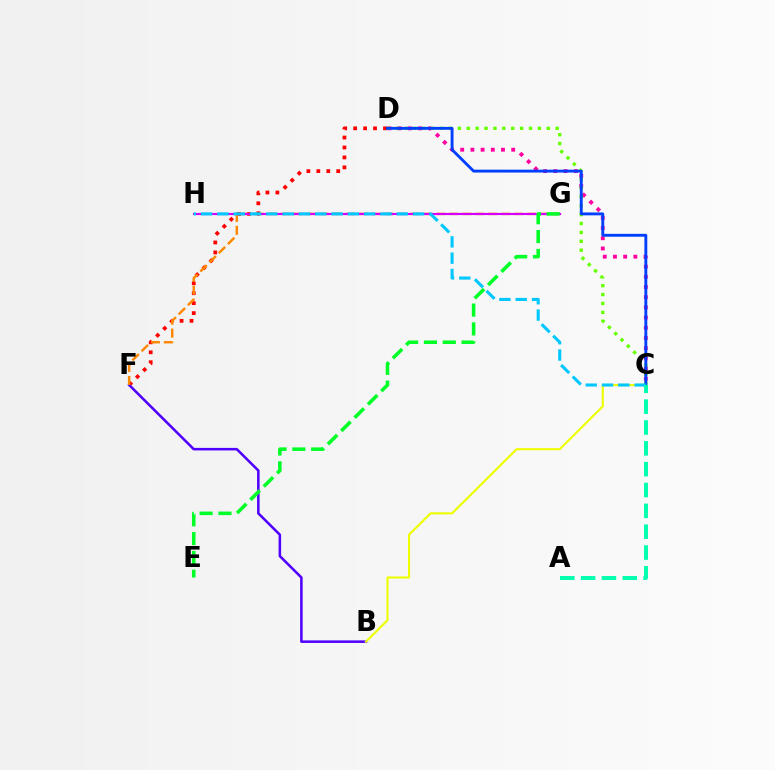{('C', 'D'): [{'color': '#ff00a0', 'line_style': 'dotted', 'thickness': 2.77}, {'color': '#66ff00', 'line_style': 'dotted', 'thickness': 2.42}, {'color': '#003fff', 'line_style': 'solid', 'thickness': 2.07}], ('D', 'F'): [{'color': '#ff0000', 'line_style': 'dotted', 'thickness': 2.7}], ('B', 'F'): [{'color': '#4f00ff', 'line_style': 'solid', 'thickness': 1.83}], ('F', 'G'): [{'color': '#ff8800', 'line_style': 'dashed', 'thickness': 1.76}], ('G', 'H'): [{'color': '#d600ff', 'line_style': 'solid', 'thickness': 1.54}], ('E', 'G'): [{'color': '#00ff27', 'line_style': 'dashed', 'thickness': 2.56}], ('B', 'C'): [{'color': '#eeff00', 'line_style': 'solid', 'thickness': 1.52}], ('C', 'H'): [{'color': '#00c7ff', 'line_style': 'dashed', 'thickness': 2.21}], ('A', 'C'): [{'color': '#00ffaf', 'line_style': 'dashed', 'thickness': 2.83}]}